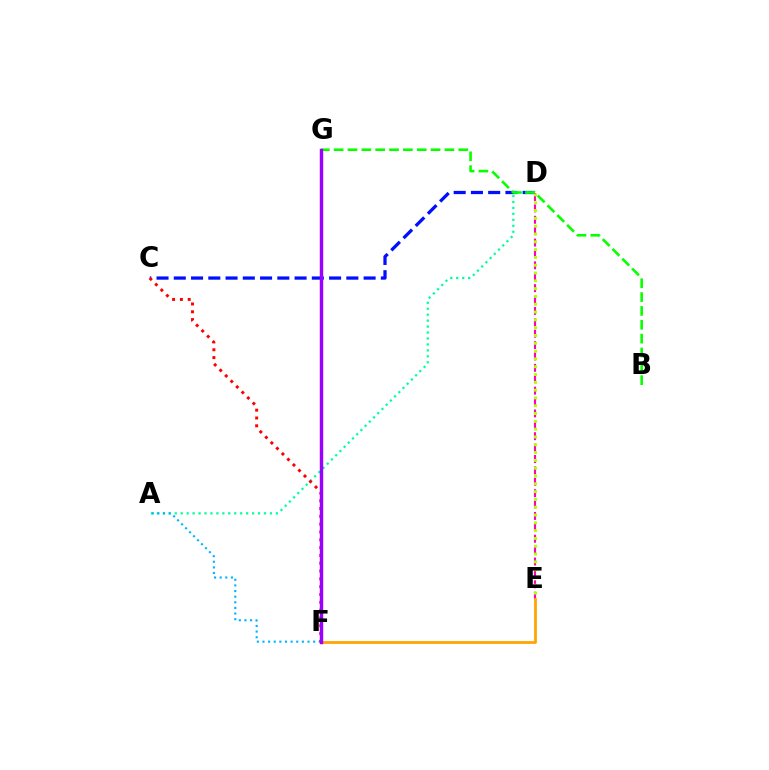{('C', 'D'): [{'color': '#0010ff', 'line_style': 'dashed', 'thickness': 2.34}], ('A', 'D'): [{'color': '#00ff9d', 'line_style': 'dotted', 'thickness': 1.62}], ('D', 'E'): [{'color': '#ff00bd', 'line_style': 'dashed', 'thickness': 1.55}, {'color': '#b3ff00', 'line_style': 'dotted', 'thickness': 2.12}], ('B', 'G'): [{'color': '#08ff00', 'line_style': 'dashed', 'thickness': 1.88}], ('A', 'F'): [{'color': '#00b5ff', 'line_style': 'dotted', 'thickness': 1.53}], ('E', 'F'): [{'color': '#ffa500', 'line_style': 'solid', 'thickness': 1.99}], ('C', 'F'): [{'color': '#ff0000', 'line_style': 'dotted', 'thickness': 2.12}], ('F', 'G'): [{'color': '#9b00ff', 'line_style': 'solid', 'thickness': 2.47}]}